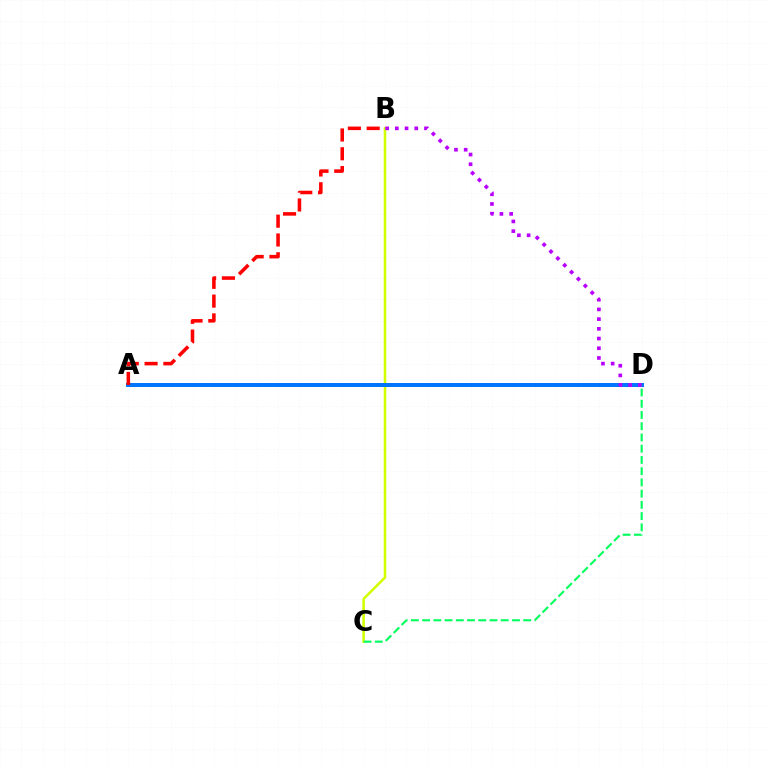{('B', 'C'): [{'color': '#d1ff00', 'line_style': 'solid', 'thickness': 1.83}], ('A', 'D'): [{'color': '#0074ff', 'line_style': 'solid', 'thickness': 2.87}], ('B', 'D'): [{'color': '#b900ff', 'line_style': 'dotted', 'thickness': 2.64}], ('C', 'D'): [{'color': '#00ff5c', 'line_style': 'dashed', 'thickness': 1.53}], ('A', 'B'): [{'color': '#ff0000', 'line_style': 'dashed', 'thickness': 2.55}]}